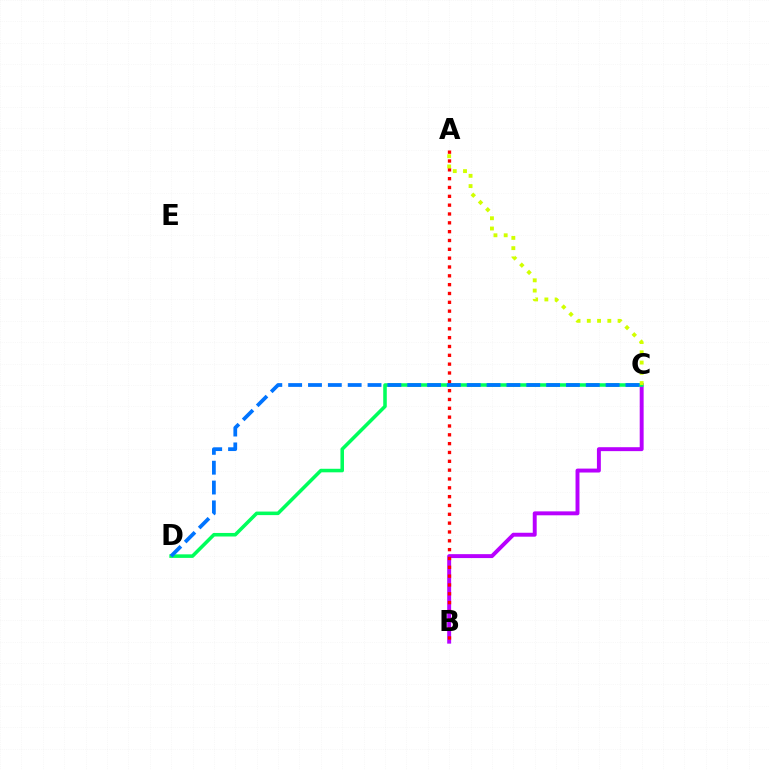{('B', 'C'): [{'color': '#b900ff', 'line_style': 'solid', 'thickness': 2.83}], ('C', 'D'): [{'color': '#00ff5c', 'line_style': 'solid', 'thickness': 2.55}, {'color': '#0074ff', 'line_style': 'dashed', 'thickness': 2.7}], ('A', 'B'): [{'color': '#ff0000', 'line_style': 'dotted', 'thickness': 2.4}], ('A', 'C'): [{'color': '#d1ff00', 'line_style': 'dotted', 'thickness': 2.79}]}